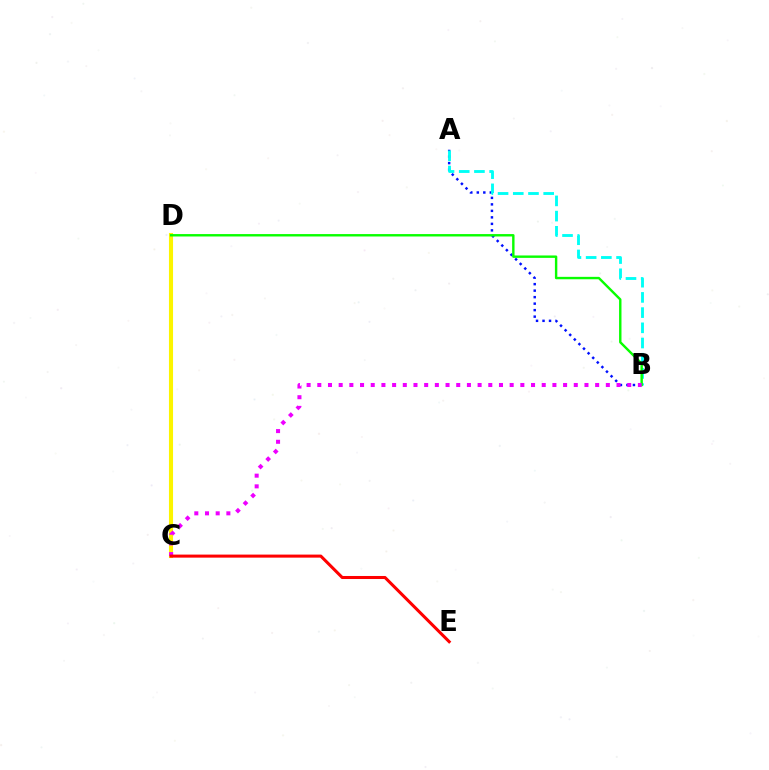{('A', 'B'): [{'color': '#0010ff', 'line_style': 'dotted', 'thickness': 1.77}, {'color': '#00fff6', 'line_style': 'dashed', 'thickness': 2.07}], ('C', 'D'): [{'color': '#fcf500', 'line_style': 'solid', 'thickness': 2.94}], ('B', 'D'): [{'color': '#08ff00', 'line_style': 'solid', 'thickness': 1.73}], ('B', 'C'): [{'color': '#ee00ff', 'line_style': 'dotted', 'thickness': 2.9}], ('C', 'E'): [{'color': '#ff0000', 'line_style': 'solid', 'thickness': 2.19}]}